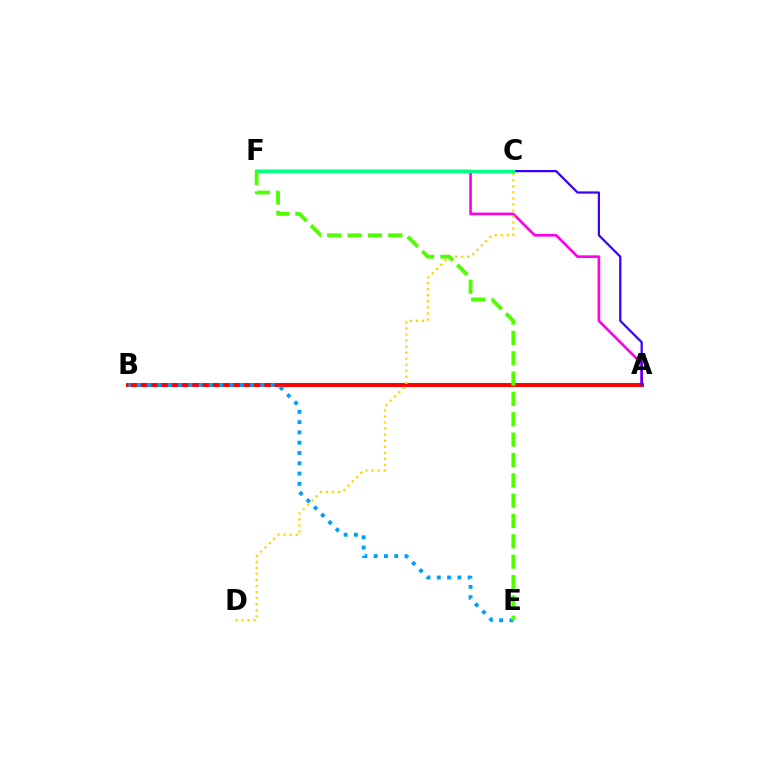{('A', 'F'): [{'color': '#ff00ed', 'line_style': 'solid', 'thickness': 1.91}], ('A', 'B'): [{'color': '#ff0000', 'line_style': 'solid', 'thickness': 2.84}], ('A', 'C'): [{'color': '#3700ff', 'line_style': 'solid', 'thickness': 1.61}], ('B', 'E'): [{'color': '#009eff', 'line_style': 'dotted', 'thickness': 2.79}], ('C', 'D'): [{'color': '#ffd500', 'line_style': 'dotted', 'thickness': 1.65}], ('C', 'F'): [{'color': '#00ff86', 'line_style': 'solid', 'thickness': 2.48}], ('E', 'F'): [{'color': '#4fff00', 'line_style': 'dashed', 'thickness': 2.76}]}